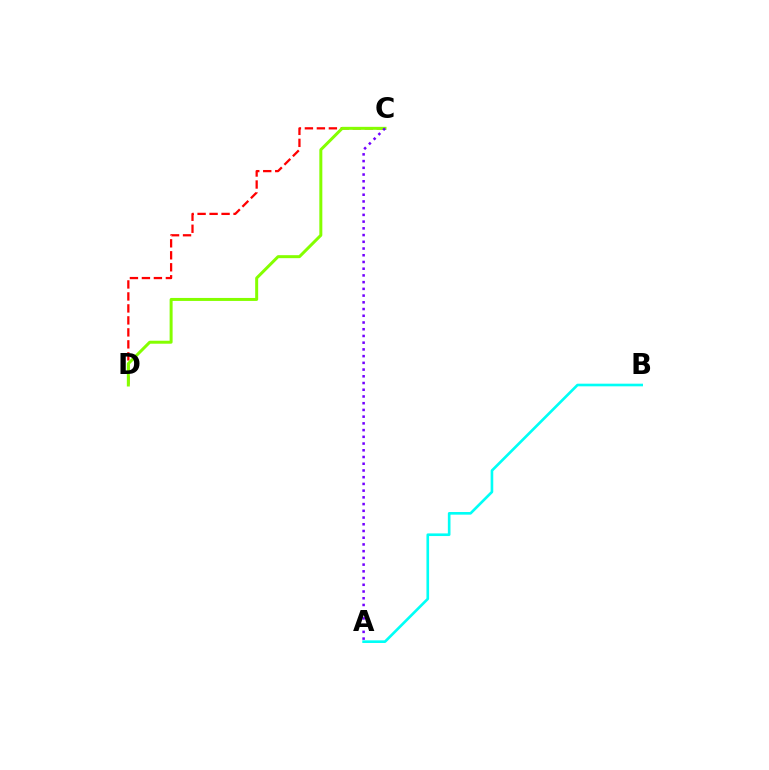{('C', 'D'): [{'color': '#ff0000', 'line_style': 'dashed', 'thickness': 1.63}, {'color': '#84ff00', 'line_style': 'solid', 'thickness': 2.15}], ('A', 'C'): [{'color': '#7200ff', 'line_style': 'dotted', 'thickness': 1.83}], ('A', 'B'): [{'color': '#00fff6', 'line_style': 'solid', 'thickness': 1.9}]}